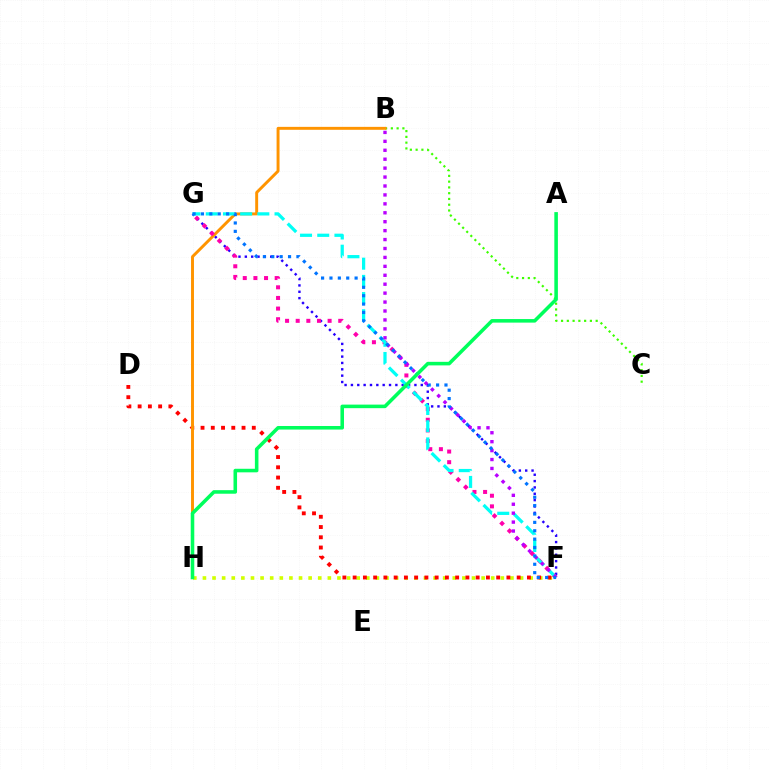{('F', 'G'): [{'color': '#2500ff', 'line_style': 'dotted', 'thickness': 1.73}, {'color': '#ff00ac', 'line_style': 'dotted', 'thickness': 2.89}, {'color': '#00fff6', 'line_style': 'dashed', 'thickness': 2.34}, {'color': '#0074ff', 'line_style': 'dotted', 'thickness': 2.28}], ('F', 'H'): [{'color': '#d1ff00', 'line_style': 'dotted', 'thickness': 2.61}], ('B', 'C'): [{'color': '#3dff00', 'line_style': 'dotted', 'thickness': 1.57}], ('D', 'F'): [{'color': '#ff0000', 'line_style': 'dotted', 'thickness': 2.79}], ('B', 'H'): [{'color': '#ff9400', 'line_style': 'solid', 'thickness': 2.11}], ('B', 'F'): [{'color': '#b900ff', 'line_style': 'dotted', 'thickness': 2.43}], ('A', 'H'): [{'color': '#00ff5c', 'line_style': 'solid', 'thickness': 2.56}]}